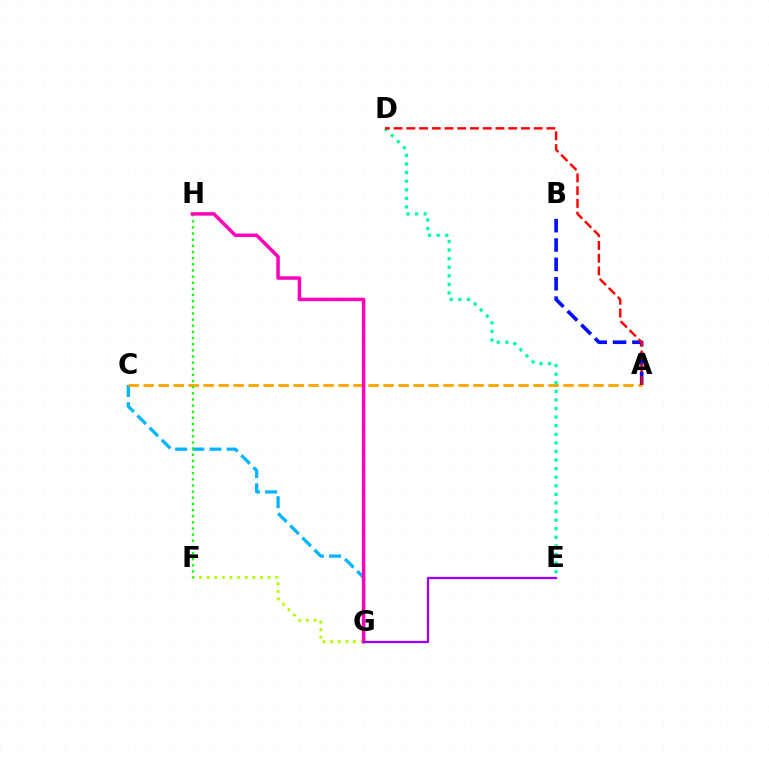{('C', 'G'): [{'color': '#00b5ff', 'line_style': 'dashed', 'thickness': 2.33}], ('F', 'G'): [{'color': '#b3ff00', 'line_style': 'dotted', 'thickness': 2.07}], ('A', 'C'): [{'color': '#ffa500', 'line_style': 'dashed', 'thickness': 2.04}], ('A', 'B'): [{'color': '#0010ff', 'line_style': 'dashed', 'thickness': 2.63}], ('F', 'H'): [{'color': '#08ff00', 'line_style': 'dotted', 'thickness': 1.67}], ('G', 'H'): [{'color': '#ff00bd', 'line_style': 'solid', 'thickness': 2.51}], ('E', 'G'): [{'color': '#9b00ff', 'line_style': 'solid', 'thickness': 1.64}], ('D', 'E'): [{'color': '#00ff9d', 'line_style': 'dotted', 'thickness': 2.33}], ('A', 'D'): [{'color': '#ff0000', 'line_style': 'dashed', 'thickness': 1.73}]}